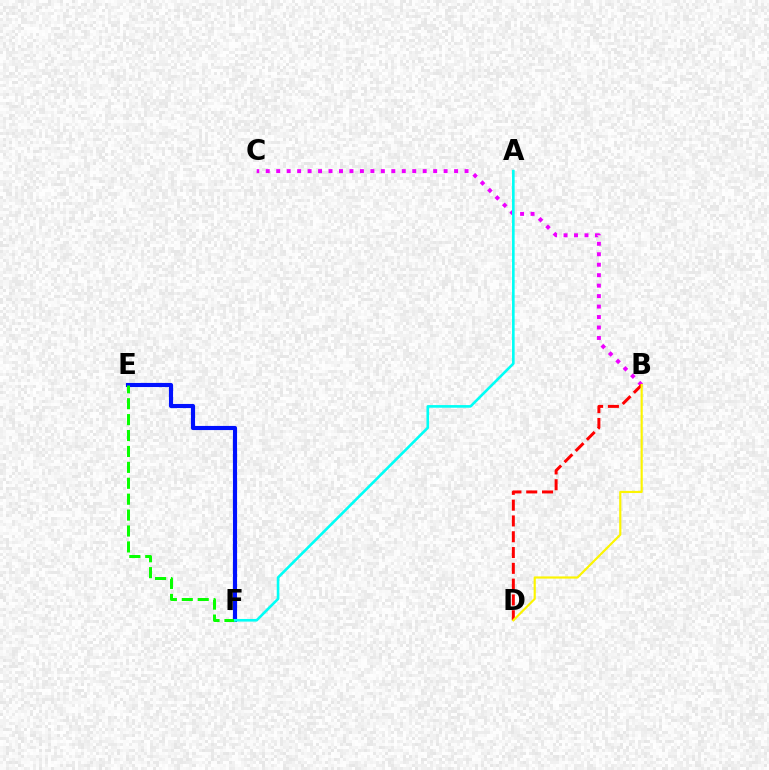{('B', 'C'): [{'color': '#ee00ff', 'line_style': 'dotted', 'thickness': 2.84}], ('B', 'D'): [{'color': '#ff0000', 'line_style': 'dashed', 'thickness': 2.15}, {'color': '#fcf500', 'line_style': 'solid', 'thickness': 1.56}], ('E', 'F'): [{'color': '#0010ff', 'line_style': 'solid', 'thickness': 2.97}, {'color': '#08ff00', 'line_style': 'dashed', 'thickness': 2.16}], ('A', 'F'): [{'color': '#00fff6', 'line_style': 'solid', 'thickness': 1.89}]}